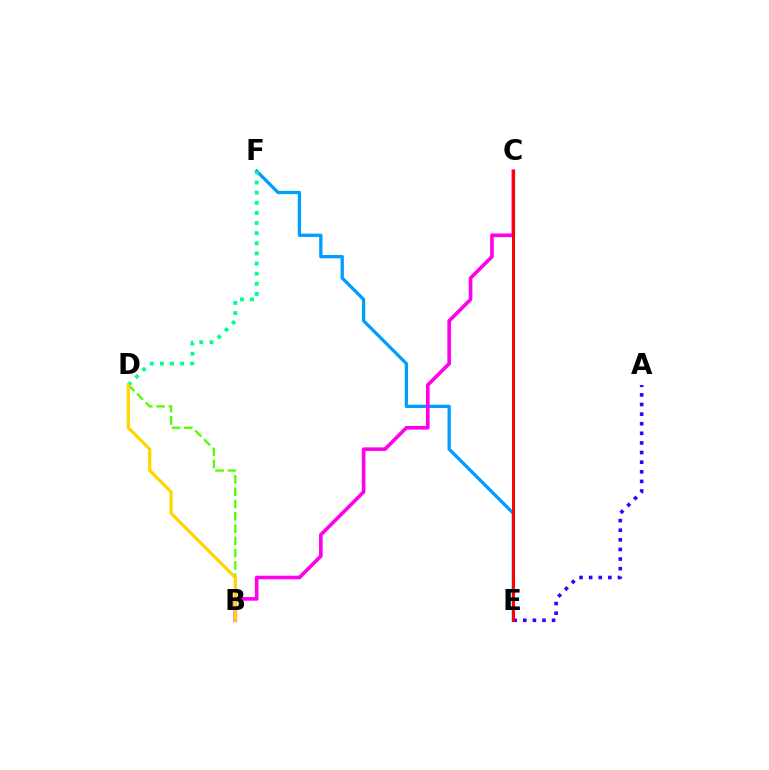{('E', 'F'): [{'color': '#009eff', 'line_style': 'solid', 'thickness': 2.38}], ('B', 'C'): [{'color': '#ff00ed', 'line_style': 'solid', 'thickness': 2.6}], ('A', 'E'): [{'color': '#3700ff', 'line_style': 'dotted', 'thickness': 2.61}], ('D', 'F'): [{'color': '#00ff86', 'line_style': 'dotted', 'thickness': 2.75}], ('B', 'D'): [{'color': '#4fff00', 'line_style': 'dashed', 'thickness': 1.67}, {'color': '#ffd500', 'line_style': 'solid', 'thickness': 2.32}], ('C', 'E'): [{'color': '#ff0000', 'line_style': 'solid', 'thickness': 2.13}]}